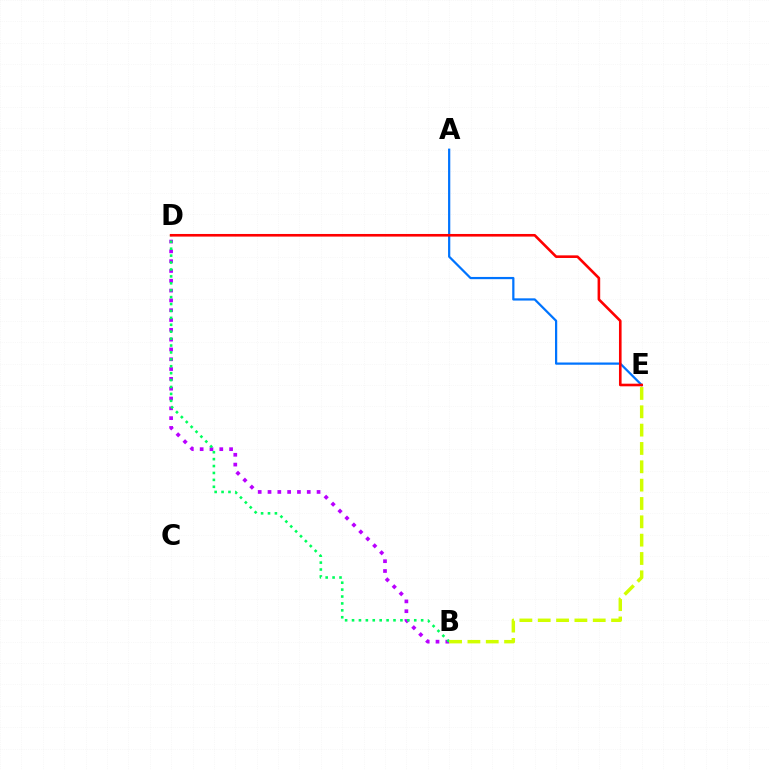{('A', 'E'): [{'color': '#0074ff', 'line_style': 'solid', 'thickness': 1.6}], ('B', 'D'): [{'color': '#b900ff', 'line_style': 'dotted', 'thickness': 2.67}, {'color': '#00ff5c', 'line_style': 'dotted', 'thickness': 1.88}], ('B', 'E'): [{'color': '#d1ff00', 'line_style': 'dashed', 'thickness': 2.49}], ('D', 'E'): [{'color': '#ff0000', 'line_style': 'solid', 'thickness': 1.89}]}